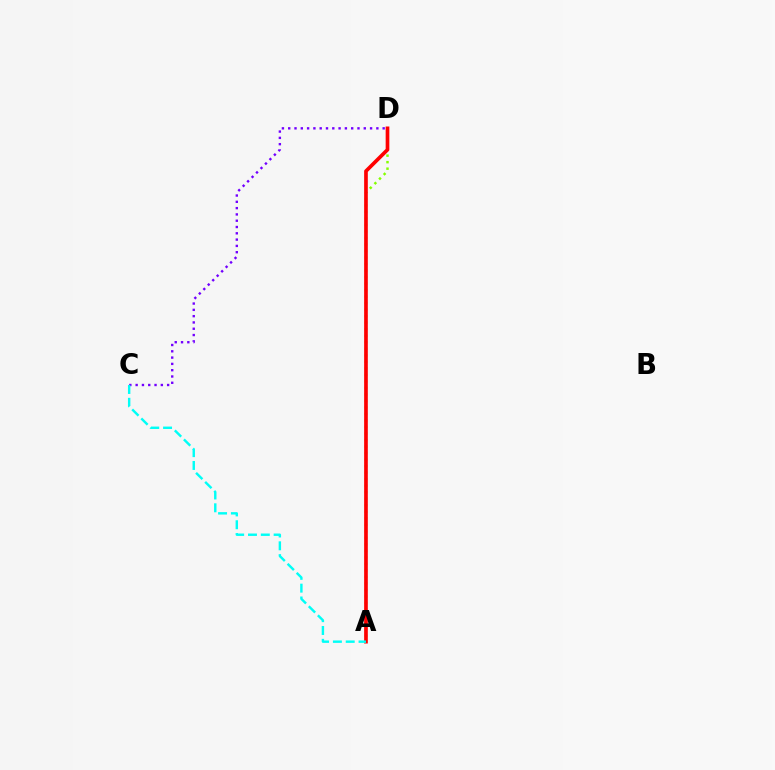{('A', 'D'): [{'color': '#84ff00', 'line_style': 'dotted', 'thickness': 1.77}, {'color': '#ff0000', 'line_style': 'solid', 'thickness': 2.65}], ('C', 'D'): [{'color': '#7200ff', 'line_style': 'dotted', 'thickness': 1.71}], ('A', 'C'): [{'color': '#00fff6', 'line_style': 'dashed', 'thickness': 1.74}]}